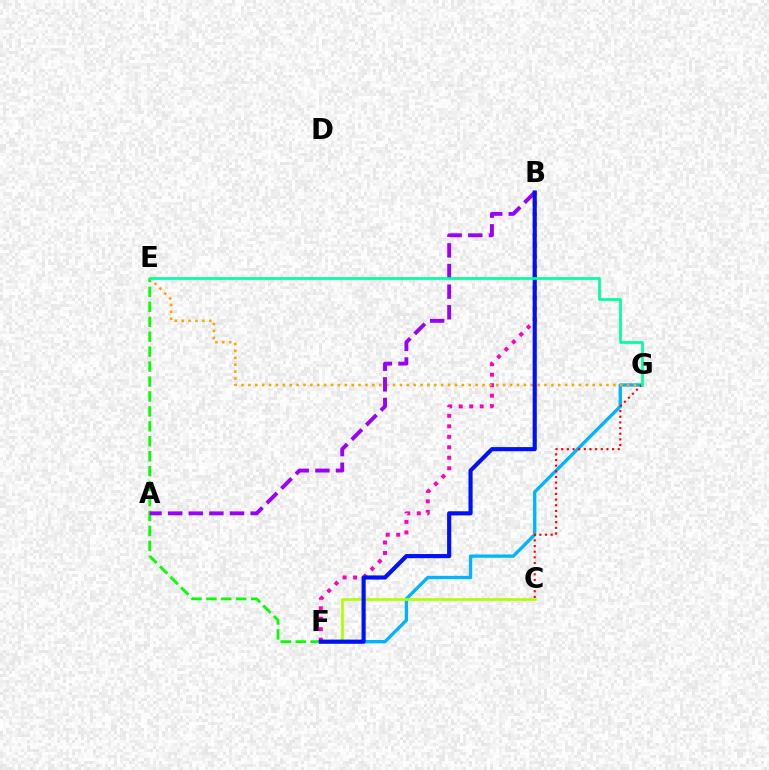{('E', 'F'): [{'color': '#08ff00', 'line_style': 'dashed', 'thickness': 2.03}], ('F', 'G'): [{'color': '#00b5ff', 'line_style': 'solid', 'thickness': 2.39}], ('B', 'F'): [{'color': '#ff00bd', 'line_style': 'dotted', 'thickness': 2.85}, {'color': '#0010ff', 'line_style': 'solid', 'thickness': 2.98}], ('C', 'F'): [{'color': '#b3ff00', 'line_style': 'solid', 'thickness': 1.95}], ('E', 'G'): [{'color': '#ffa500', 'line_style': 'dotted', 'thickness': 1.87}, {'color': '#00ff9d', 'line_style': 'solid', 'thickness': 1.95}], ('C', 'G'): [{'color': '#ff0000', 'line_style': 'dotted', 'thickness': 1.54}], ('A', 'B'): [{'color': '#9b00ff', 'line_style': 'dashed', 'thickness': 2.8}]}